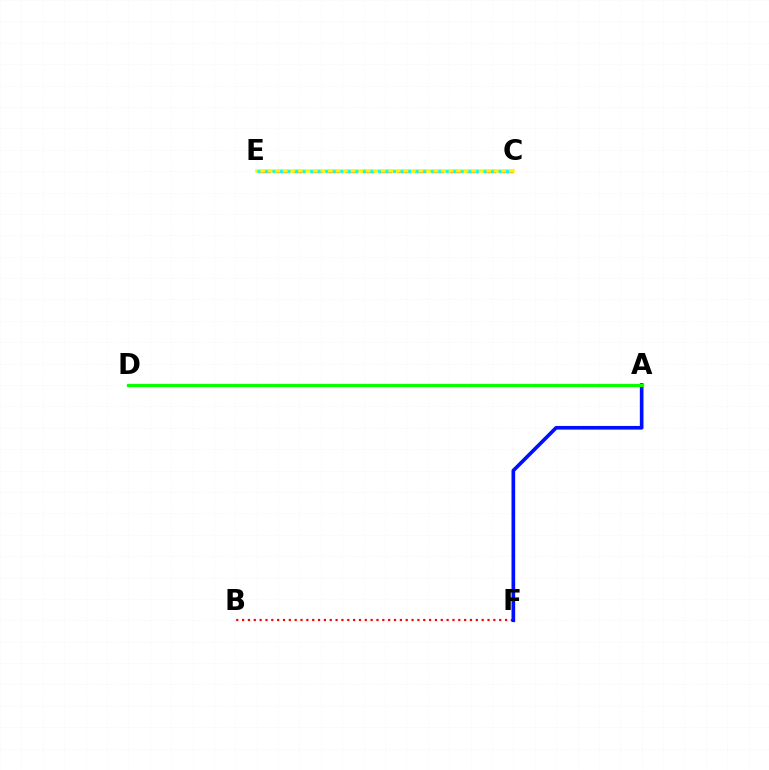{('C', 'E'): [{'color': '#ee00ff', 'line_style': 'dashed', 'thickness': 2.35}, {'color': '#fcf500', 'line_style': 'solid', 'thickness': 2.57}, {'color': '#00fff6', 'line_style': 'dotted', 'thickness': 2.05}], ('B', 'F'): [{'color': '#ff0000', 'line_style': 'dotted', 'thickness': 1.59}], ('A', 'F'): [{'color': '#0010ff', 'line_style': 'solid', 'thickness': 2.63}], ('A', 'D'): [{'color': '#08ff00', 'line_style': 'solid', 'thickness': 2.35}]}